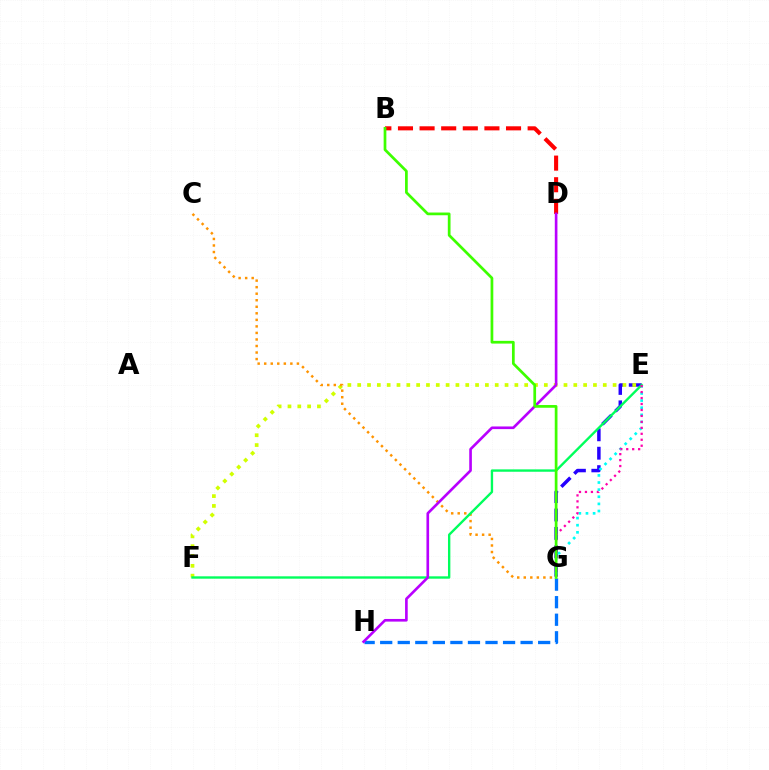{('E', 'G'): [{'color': '#2500ff', 'line_style': 'dashed', 'thickness': 2.5}, {'color': '#00fff6', 'line_style': 'dotted', 'thickness': 1.93}, {'color': '#ff00ac', 'line_style': 'dotted', 'thickness': 1.62}], ('E', 'F'): [{'color': '#d1ff00', 'line_style': 'dotted', 'thickness': 2.67}, {'color': '#00ff5c', 'line_style': 'solid', 'thickness': 1.7}], ('C', 'G'): [{'color': '#ff9400', 'line_style': 'dotted', 'thickness': 1.78}], ('G', 'H'): [{'color': '#0074ff', 'line_style': 'dashed', 'thickness': 2.38}], ('B', 'D'): [{'color': '#ff0000', 'line_style': 'dashed', 'thickness': 2.94}], ('D', 'H'): [{'color': '#b900ff', 'line_style': 'solid', 'thickness': 1.9}], ('B', 'G'): [{'color': '#3dff00', 'line_style': 'solid', 'thickness': 1.96}]}